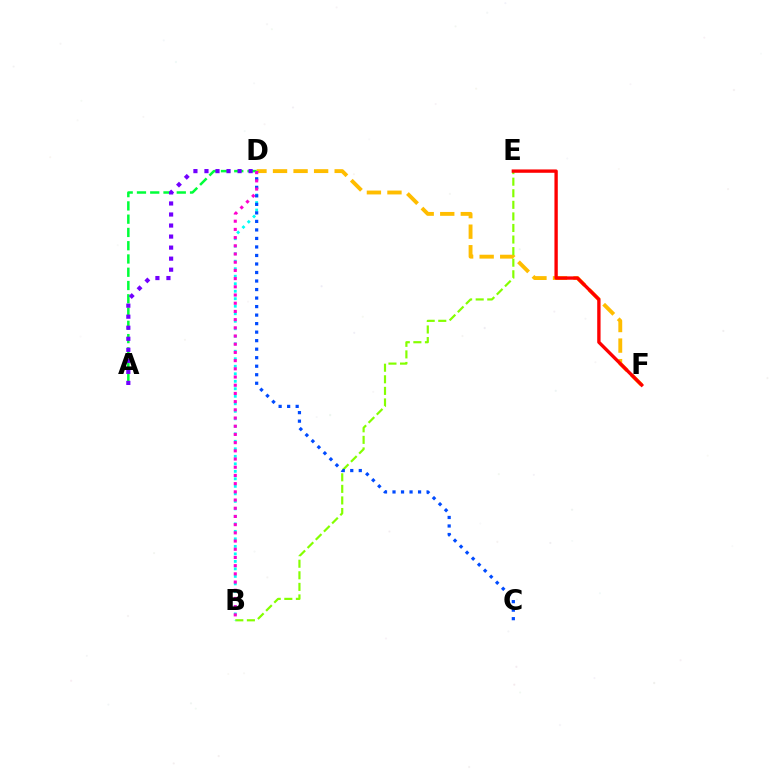{('D', 'F'): [{'color': '#ffbd00', 'line_style': 'dashed', 'thickness': 2.79}], ('B', 'E'): [{'color': '#84ff00', 'line_style': 'dashed', 'thickness': 1.57}], ('A', 'D'): [{'color': '#00ff39', 'line_style': 'dashed', 'thickness': 1.8}, {'color': '#7200ff', 'line_style': 'dotted', 'thickness': 3.0}], ('B', 'D'): [{'color': '#00fff6', 'line_style': 'dotted', 'thickness': 2.04}, {'color': '#ff00cf', 'line_style': 'dotted', 'thickness': 2.23}], ('E', 'F'): [{'color': '#ff0000', 'line_style': 'solid', 'thickness': 2.41}], ('C', 'D'): [{'color': '#004bff', 'line_style': 'dotted', 'thickness': 2.31}]}